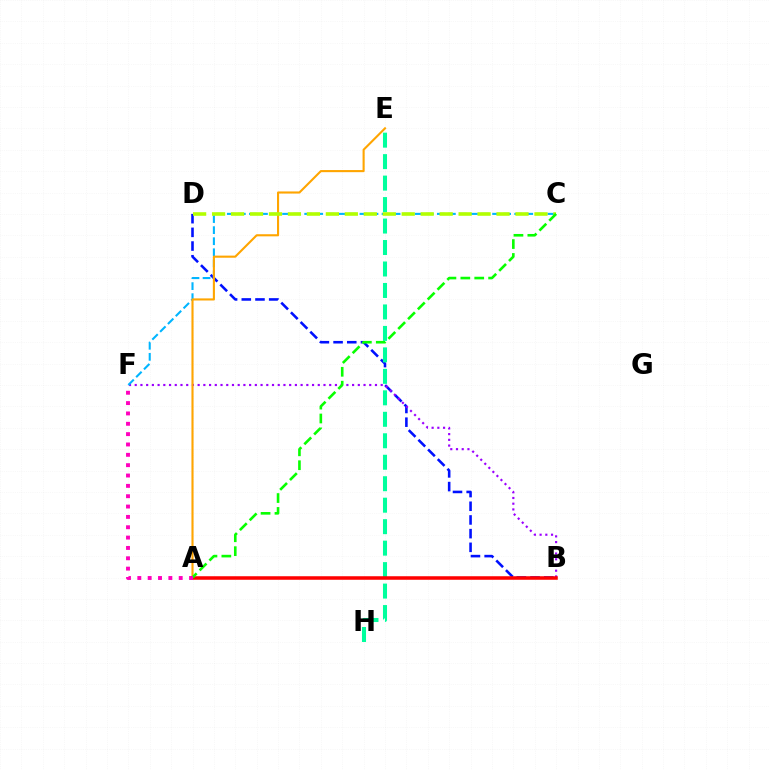{('B', 'D'): [{'color': '#0010ff', 'line_style': 'dashed', 'thickness': 1.86}], ('B', 'F'): [{'color': '#9b00ff', 'line_style': 'dotted', 'thickness': 1.55}], ('E', 'H'): [{'color': '#00ff9d', 'line_style': 'dashed', 'thickness': 2.92}], ('C', 'F'): [{'color': '#00b5ff', 'line_style': 'dashed', 'thickness': 1.5}], ('A', 'E'): [{'color': '#ffa500', 'line_style': 'solid', 'thickness': 1.52}], ('C', 'D'): [{'color': '#b3ff00', 'line_style': 'dashed', 'thickness': 2.58}], ('A', 'B'): [{'color': '#ff0000', 'line_style': 'solid', 'thickness': 2.55}], ('A', 'C'): [{'color': '#08ff00', 'line_style': 'dashed', 'thickness': 1.89}], ('A', 'F'): [{'color': '#ff00bd', 'line_style': 'dotted', 'thickness': 2.81}]}